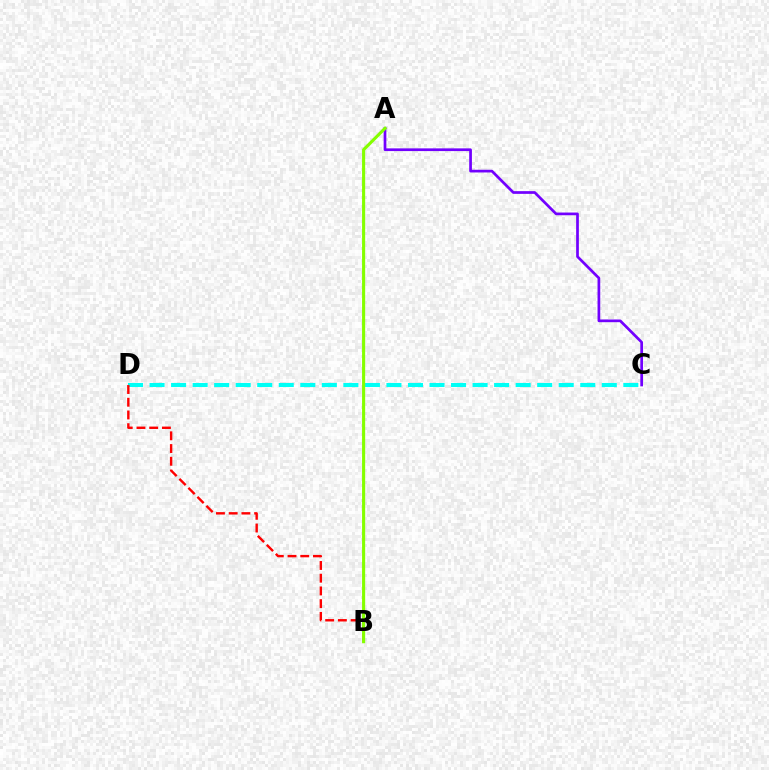{('C', 'D'): [{'color': '#00fff6', 'line_style': 'dashed', 'thickness': 2.93}], ('B', 'D'): [{'color': '#ff0000', 'line_style': 'dashed', 'thickness': 1.73}], ('A', 'C'): [{'color': '#7200ff', 'line_style': 'solid', 'thickness': 1.95}], ('A', 'B'): [{'color': '#84ff00', 'line_style': 'solid', 'thickness': 2.23}]}